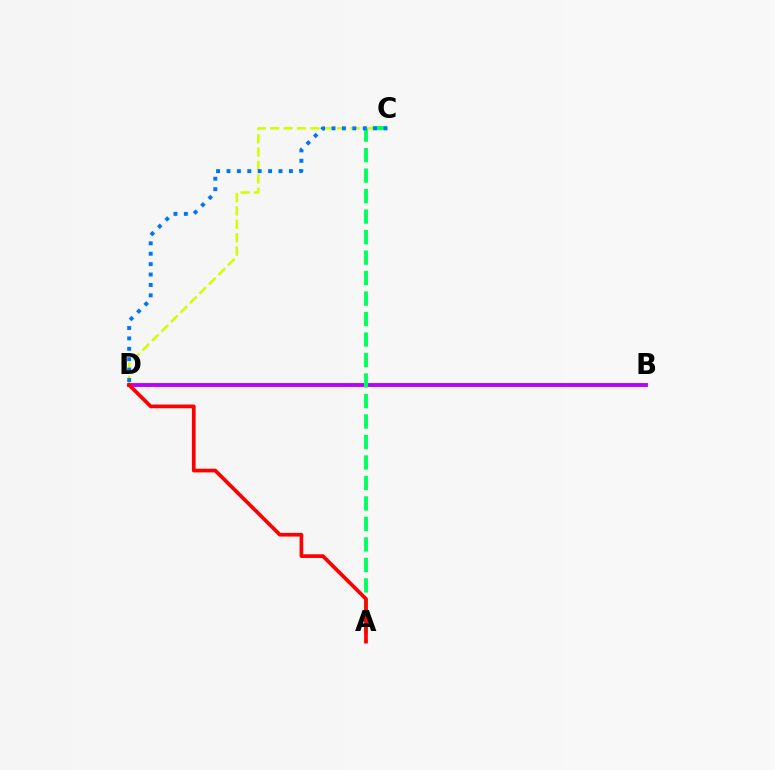{('C', 'D'): [{'color': '#d1ff00', 'line_style': 'dashed', 'thickness': 1.82}, {'color': '#0074ff', 'line_style': 'dotted', 'thickness': 2.83}], ('B', 'D'): [{'color': '#b900ff', 'line_style': 'solid', 'thickness': 2.78}], ('A', 'C'): [{'color': '#00ff5c', 'line_style': 'dashed', 'thickness': 2.78}], ('A', 'D'): [{'color': '#ff0000', 'line_style': 'solid', 'thickness': 2.66}]}